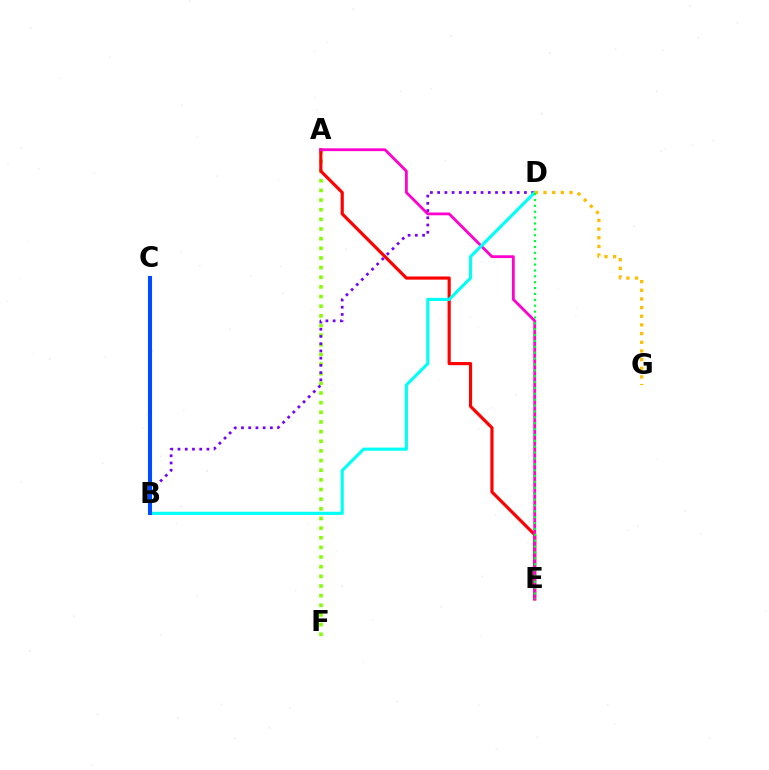{('A', 'F'): [{'color': '#84ff00', 'line_style': 'dotted', 'thickness': 2.62}], ('A', 'E'): [{'color': '#ff0000', 'line_style': 'solid', 'thickness': 2.27}, {'color': '#ff00cf', 'line_style': 'solid', 'thickness': 2.01}], ('B', 'D'): [{'color': '#7200ff', 'line_style': 'dotted', 'thickness': 1.96}, {'color': '#00fff6', 'line_style': 'solid', 'thickness': 2.26}], ('D', 'G'): [{'color': '#ffbd00', 'line_style': 'dotted', 'thickness': 2.35}], ('B', 'C'): [{'color': '#004bff', 'line_style': 'solid', 'thickness': 2.94}], ('D', 'E'): [{'color': '#00ff39', 'line_style': 'dotted', 'thickness': 1.6}]}